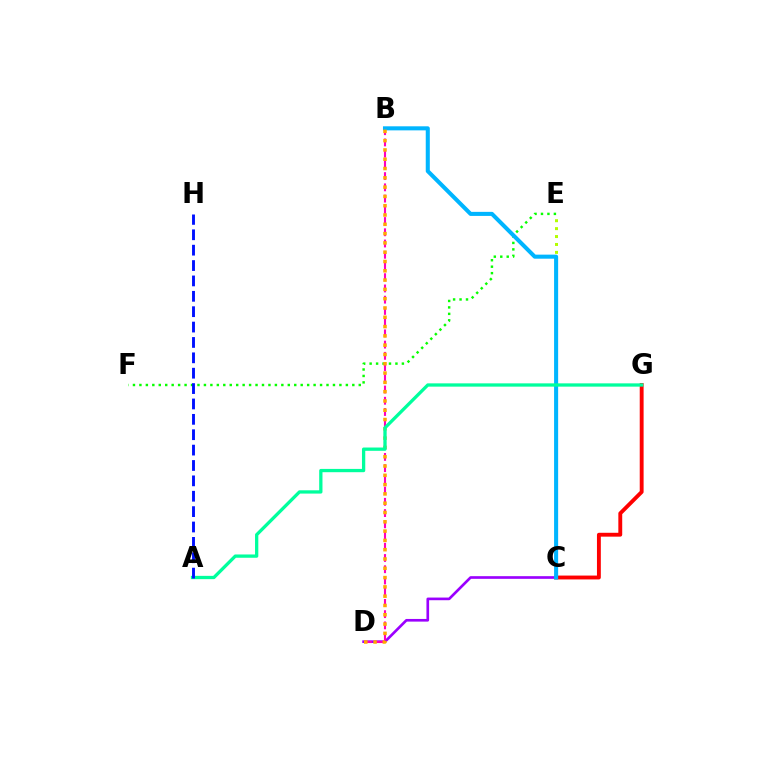{('C', 'E'): [{'color': '#b3ff00', 'line_style': 'dotted', 'thickness': 2.15}], ('E', 'F'): [{'color': '#08ff00', 'line_style': 'dotted', 'thickness': 1.75}], ('C', 'G'): [{'color': '#ff0000', 'line_style': 'solid', 'thickness': 2.79}], ('C', 'D'): [{'color': '#9b00ff', 'line_style': 'solid', 'thickness': 1.92}], ('B', 'D'): [{'color': '#ff00bd', 'line_style': 'dashed', 'thickness': 1.53}, {'color': '#ffa500', 'line_style': 'dotted', 'thickness': 2.53}], ('B', 'C'): [{'color': '#00b5ff', 'line_style': 'solid', 'thickness': 2.92}], ('A', 'G'): [{'color': '#00ff9d', 'line_style': 'solid', 'thickness': 2.37}], ('A', 'H'): [{'color': '#0010ff', 'line_style': 'dashed', 'thickness': 2.09}]}